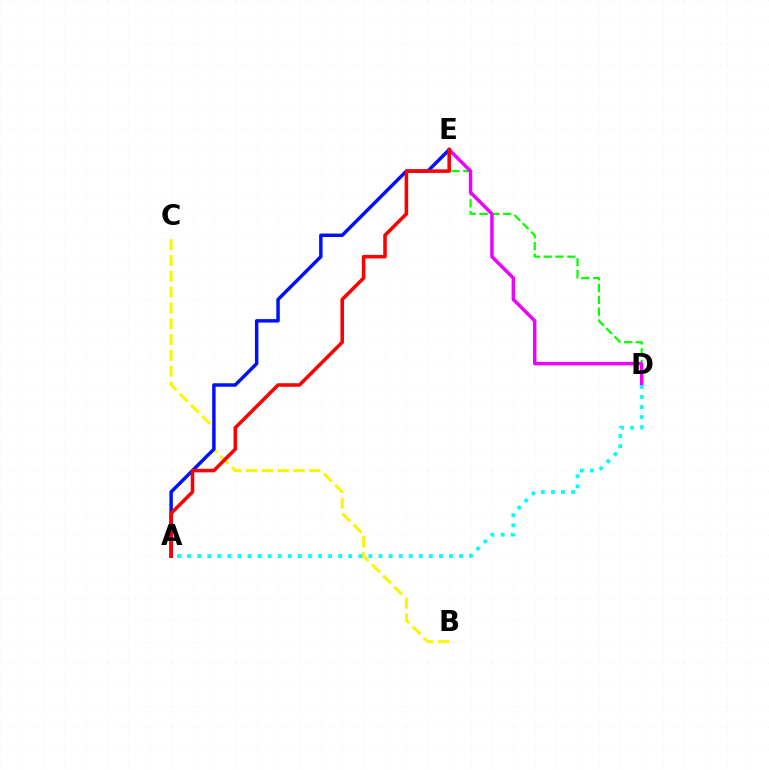{('D', 'E'): [{'color': '#08ff00', 'line_style': 'dashed', 'thickness': 1.6}, {'color': '#ee00ff', 'line_style': 'solid', 'thickness': 2.48}], ('B', 'C'): [{'color': '#fcf500', 'line_style': 'dashed', 'thickness': 2.15}], ('A', 'E'): [{'color': '#0010ff', 'line_style': 'solid', 'thickness': 2.5}, {'color': '#ff0000', 'line_style': 'solid', 'thickness': 2.56}], ('A', 'D'): [{'color': '#00fff6', 'line_style': 'dotted', 'thickness': 2.74}]}